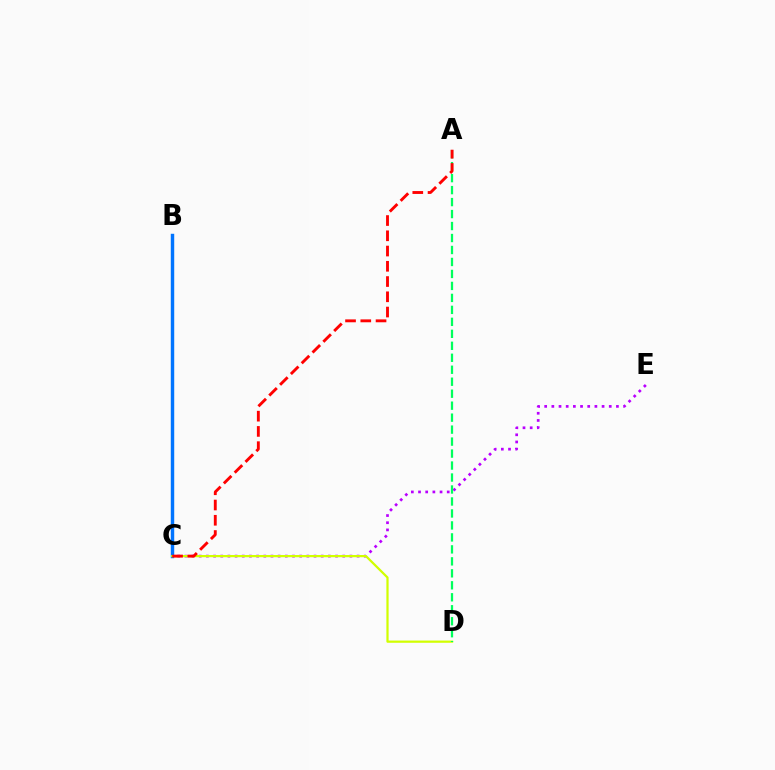{('C', 'E'): [{'color': '#b900ff', 'line_style': 'dotted', 'thickness': 1.95}], ('B', 'C'): [{'color': '#0074ff', 'line_style': 'solid', 'thickness': 2.48}], ('C', 'D'): [{'color': '#d1ff00', 'line_style': 'solid', 'thickness': 1.6}], ('A', 'D'): [{'color': '#00ff5c', 'line_style': 'dashed', 'thickness': 1.63}], ('A', 'C'): [{'color': '#ff0000', 'line_style': 'dashed', 'thickness': 2.07}]}